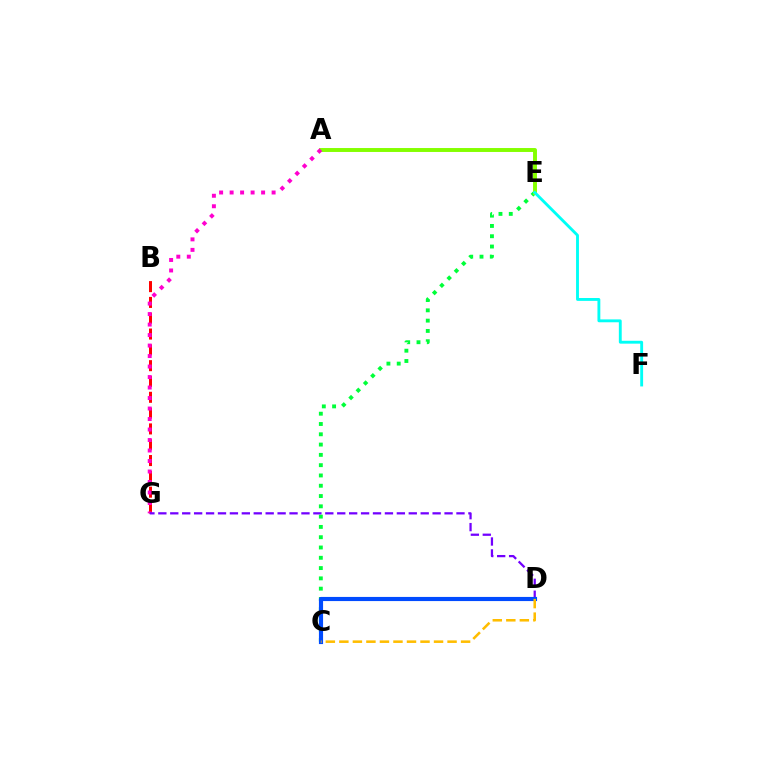{('B', 'G'): [{'color': '#ff0000', 'line_style': 'dashed', 'thickness': 2.15}], ('C', 'E'): [{'color': '#00ff39', 'line_style': 'dotted', 'thickness': 2.8}], ('A', 'E'): [{'color': '#84ff00', 'line_style': 'solid', 'thickness': 2.83}], ('A', 'G'): [{'color': '#ff00cf', 'line_style': 'dotted', 'thickness': 2.85}], ('D', 'G'): [{'color': '#7200ff', 'line_style': 'dashed', 'thickness': 1.62}], ('C', 'D'): [{'color': '#004bff', 'line_style': 'solid', 'thickness': 2.98}, {'color': '#ffbd00', 'line_style': 'dashed', 'thickness': 1.84}], ('E', 'F'): [{'color': '#00fff6', 'line_style': 'solid', 'thickness': 2.07}]}